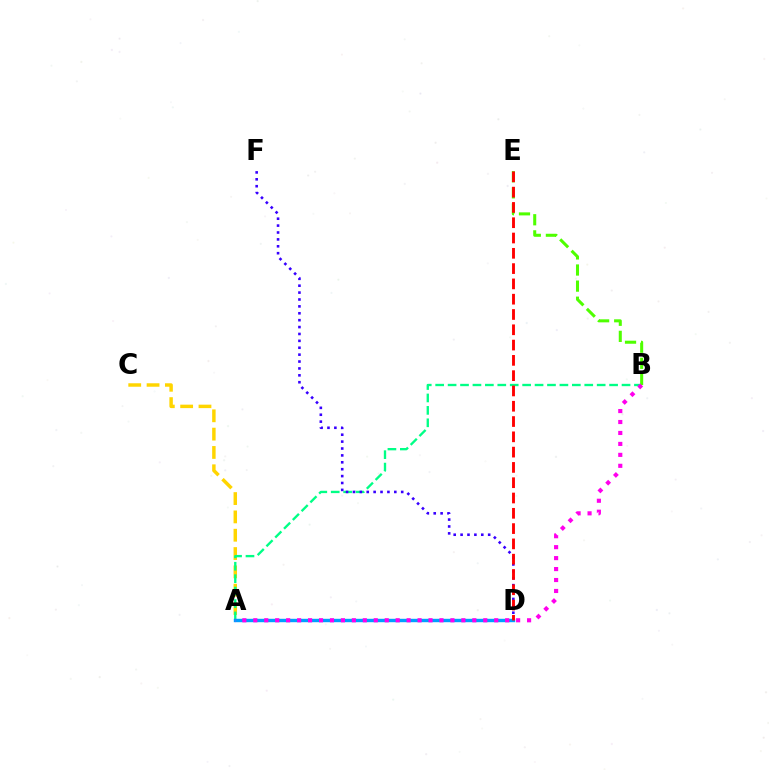{('A', 'C'): [{'color': '#ffd500', 'line_style': 'dashed', 'thickness': 2.49}], ('A', 'B'): [{'color': '#00ff86', 'line_style': 'dashed', 'thickness': 1.69}, {'color': '#ff00ed', 'line_style': 'dotted', 'thickness': 2.98}], ('B', 'E'): [{'color': '#4fff00', 'line_style': 'dashed', 'thickness': 2.19}], ('D', 'F'): [{'color': '#3700ff', 'line_style': 'dotted', 'thickness': 1.87}], ('A', 'D'): [{'color': '#009eff', 'line_style': 'solid', 'thickness': 2.45}], ('D', 'E'): [{'color': '#ff0000', 'line_style': 'dashed', 'thickness': 2.08}]}